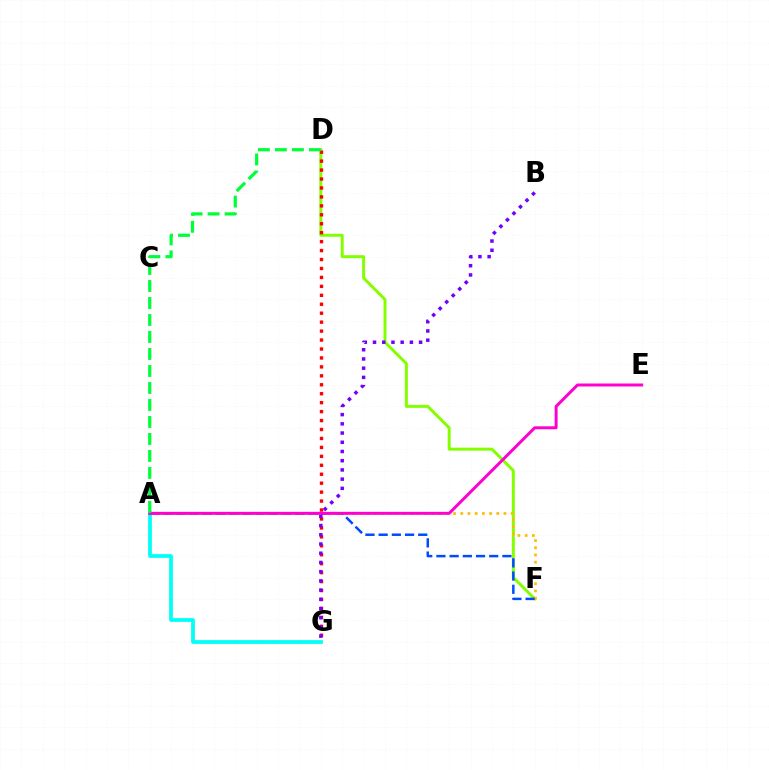{('D', 'F'): [{'color': '#84ff00', 'line_style': 'solid', 'thickness': 2.15}], ('A', 'F'): [{'color': '#ffbd00', 'line_style': 'dotted', 'thickness': 1.96}, {'color': '#004bff', 'line_style': 'dashed', 'thickness': 1.79}], ('D', 'G'): [{'color': '#ff0000', 'line_style': 'dotted', 'thickness': 2.43}], ('A', 'G'): [{'color': '#00fff6', 'line_style': 'solid', 'thickness': 2.7}], ('A', 'E'): [{'color': '#ff00cf', 'line_style': 'solid', 'thickness': 2.14}], ('B', 'G'): [{'color': '#7200ff', 'line_style': 'dotted', 'thickness': 2.5}], ('A', 'D'): [{'color': '#00ff39', 'line_style': 'dashed', 'thickness': 2.31}]}